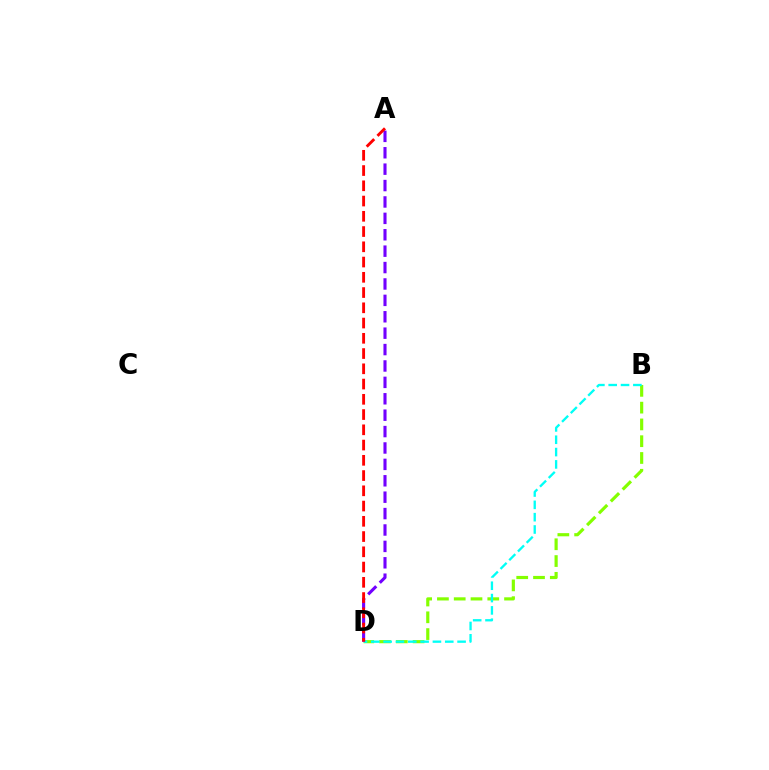{('B', 'D'): [{'color': '#84ff00', 'line_style': 'dashed', 'thickness': 2.28}, {'color': '#00fff6', 'line_style': 'dashed', 'thickness': 1.67}], ('A', 'D'): [{'color': '#7200ff', 'line_style': 'dashed', 'thickness': 2.23}, {'color': '#ff0000', 'line_style': 'dashed', 'thickness': 2.07}]}